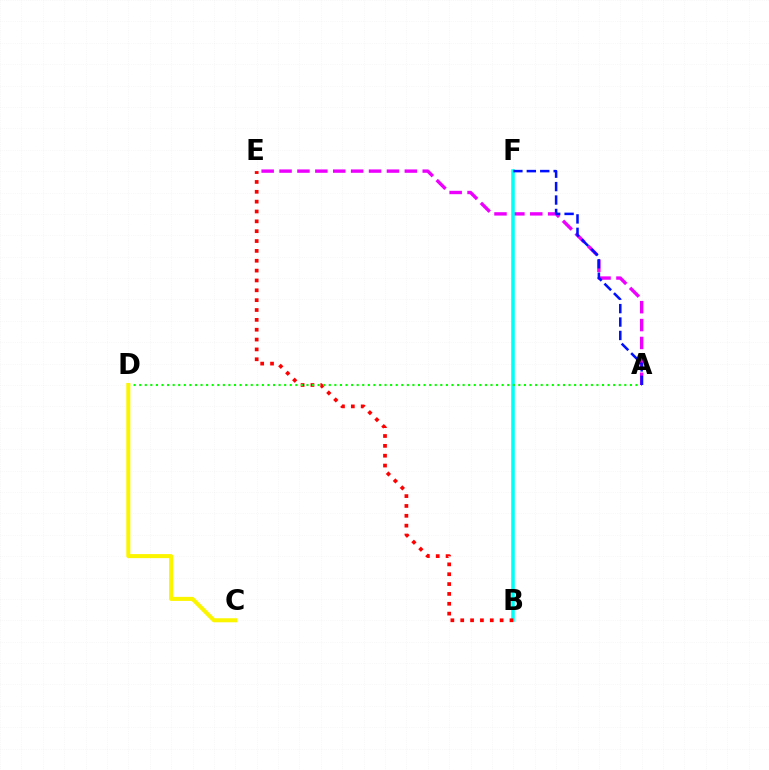{('A', 'E'): [{'color': '#ee00ff', 'line_style': 'dashed', 'thickness': 2.43}], ('B', 'F'): [{'color': '#00fff6', 'line_style': 'solid', 'thickness': 2.55}], ('B', 'E'): [{'color': '#ff0000', 'line_style': 'dotted', 'thickness': 2.68}], ('A', 'D'): [{'color': '#08ff00', 'line_style': 'dotted', 'thickness': 1.51}], ('A', 'F'): [{'color': '#0010ff', 'line_style': 'dashed', 'thickness': 1.82}], ('C', 'D'): [{'color': '#fcf500', 'line_style': 'solid', 'thickness': 2.91}]}